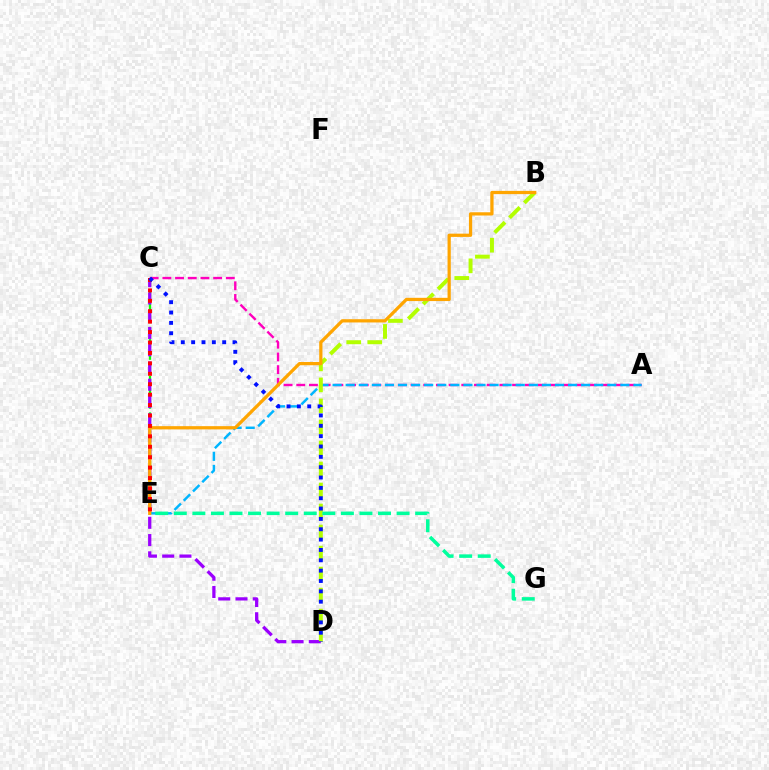{('A', 'C'): [{'color': '#ff00bd', 'line_style': 'dashed', 'thickness': 1.72}], ('A', 'E'): [{'color': '#00b5ff', 'line_style': 'dashed', 'thickness': 1.78}], ('C', 'E'): [{'color': '#08ff00', 'line_style': 'dashed', 'thickness': 1.66}, {'color': '#ff0000', 'line_style': 'dotted', 'thickness': 2.83}], ('C', 'D'): [{'color': '#9b00ff', 'line_style': 'dashed', 'thickness': 2.34}, {'color': '#0010ff', 'line_style': 'dotted', 'thickness': 2.81}], ('B', 'D'): [{'color': '#b3ff00', 'line_style': 'dashed', 'thickness': 2.86}], ('B', 'E'): [{'color': '#ffa500', 'line_style': 'solid', 'thickness': 2.33}], ('E', 'G'): [{'color': '#00ff9d', 'line_style': 'dashed', 'thickness': 2.52}]}